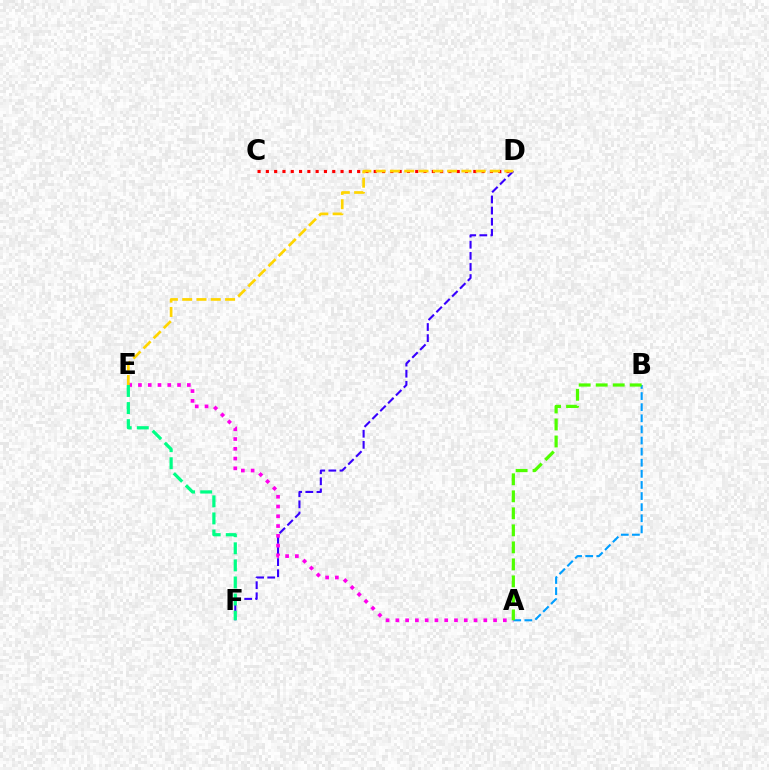{('D', 'F'): [{'color': '#3700ff', 'line_style': 'dashed', 'thickness': 1.51}], ('C', 'D'): [{'color': '#ff0000', 'line_style': 'dotted', 'thickness': 2.25}], ('A', 'E'): [{'color': '#ff00ed', 'line_style': 'dotted', 'thickness': 2.66}], ('A', 'B'): [{'color': '#009eff', 'line_style': 'dashed', 'thickness': 1.51}, {'color': '#4fff00', 'line_style': 'dashed', 'thickness': 2.31}], ('E', 'F'): [{'color': '#00ff86', 'line_style': 'dashed', 'thickness': 2.32}], ('D', 'E'): [{'color': '#ffd500', 'line_style': 'dashed', 'thickness': 1.94}]}